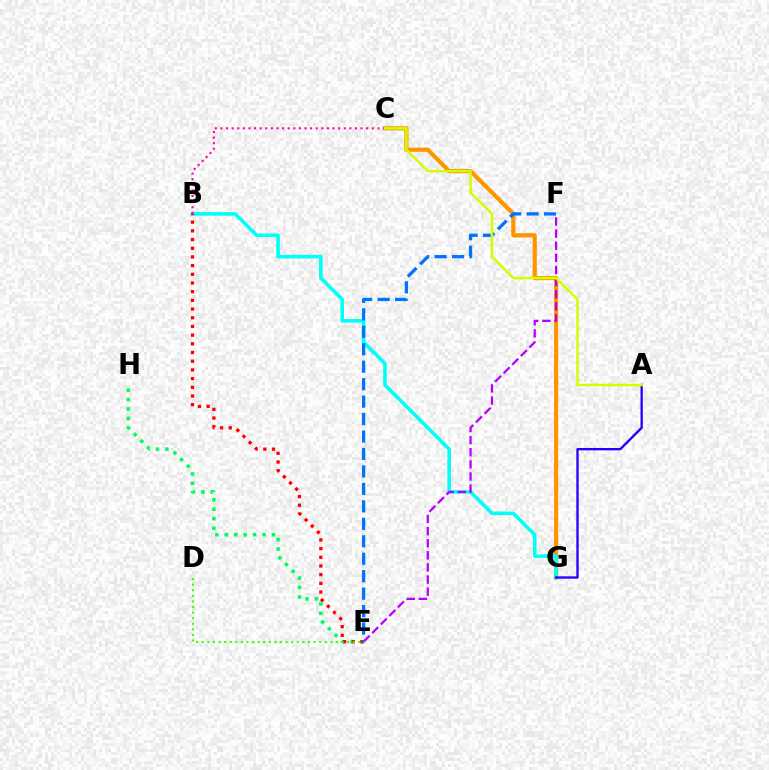{('E', 'H'): [{'color': '#00ff5c', 'line_style': 'dotted', 'thickness': 2.57}], ('C', 'G'): [{'color': '#ff9400', 'line_style': 'solid', 'thickness': 3.0}], ('B', 'G'): [{'color': '#00fff6', 'line_style': 'solid', 'thickness': 2.58}], ('E', 'F'): [{'color': '#b900ff', 'line_style': 'dashed', 'thickness': 1.65}, {'color': '#0074ff', 'line_style': 'dashed', 'thickness': 2.37}], ('A', 'G'): [{'color': '#2500ff', 'line_style': 'solid', 'thickness': 1.68}], ('B', 'E'): [{'color': '#ff0000', 'line_style': 'dotted', 'thickness': 2.36}], ('B', 'C'): [{'color': '#ff00ac', 'line_style': 'dotted', 'thickness': 1.52}], ('D', 'E'): [{'color': '#3dff00', 'line_style': 'dotted', 'thickness': 1.52}], ('A', 'C'): [{'color': '#d1ff00', 'line_style': 'solid', 'thickness': 1.8}]}